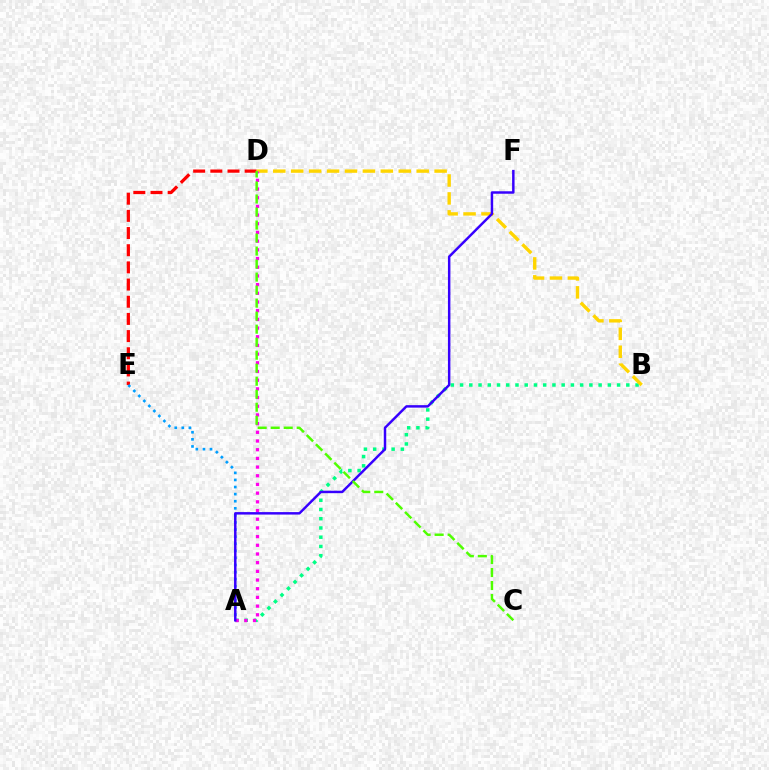{('A', 'B'): [{'color': '#00ff86', 'line_style': 'dotted', 'thickness': 2.51}], ('D', 'E'): [{'color': '#ff0000', 'line_style': 'dashed', 'thickness': 2.33}], ('B', 'D'): [{'color': '#ffd500', 'line_style': 'dashed', 'thickness': 2.44}], ('A', 'E'): [{'color': '#009eff', 'line_style': 'dotted', 'thickness': 1.93}], ('A', 'D'): [{'color': '#ff00ed', 'line_style': 'dotted', 'thickness': 2.36}], ('A', 'F'): [{'color': '#3700ff', 'line_style': 'solid', 'thickness': 1.78}], ('C', 'D'): [{'color': '#4fff00', 'line_style': 'dashed', 'thickness': 1.77}]}